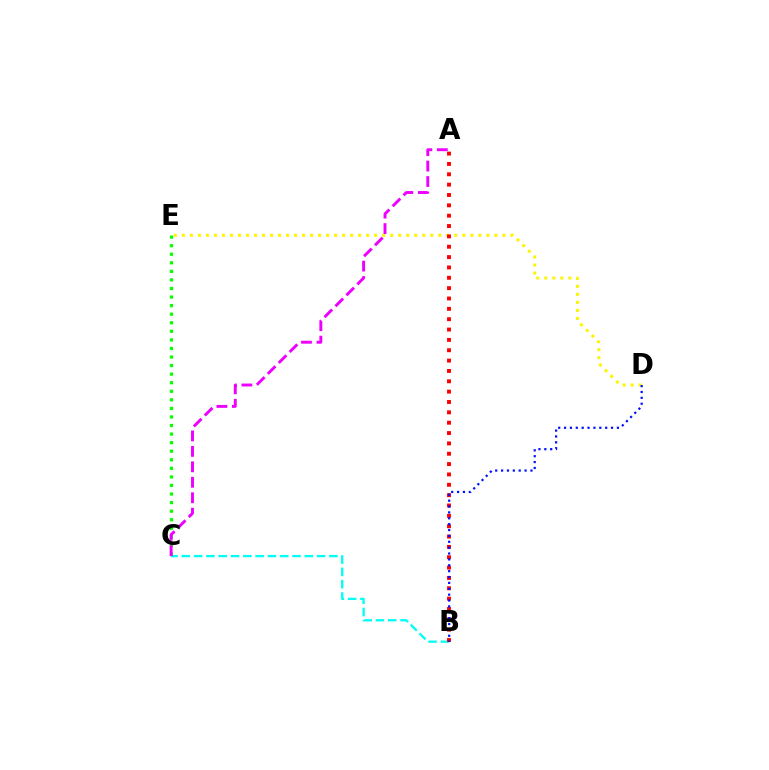{('B', 'C'): [{'color': '#00fff6', 'line_style': 'dashed', 'thickness': 1.67}], ('D', 'E'): [{'color': '#fcf500', 'line_style': 'dotted', 'thickness': 2.18}], ('A', 'B'): [{'color': '#ff0000', 'line_style': 'dotted', 'thickness': 2.81}], ('B', 'D'): [{'color': '#0010ff', 'line_style': 'dotted', 'thickness': 1.6}], ('C', 'E'): [{'color': '#08ff00', 'line_style': 'dotted', 'thickness': 2.33}], ('A', 'C'): [{'color': '#ee00ff', 'line_style': 'dashed', 'thickness': 2.1}]}